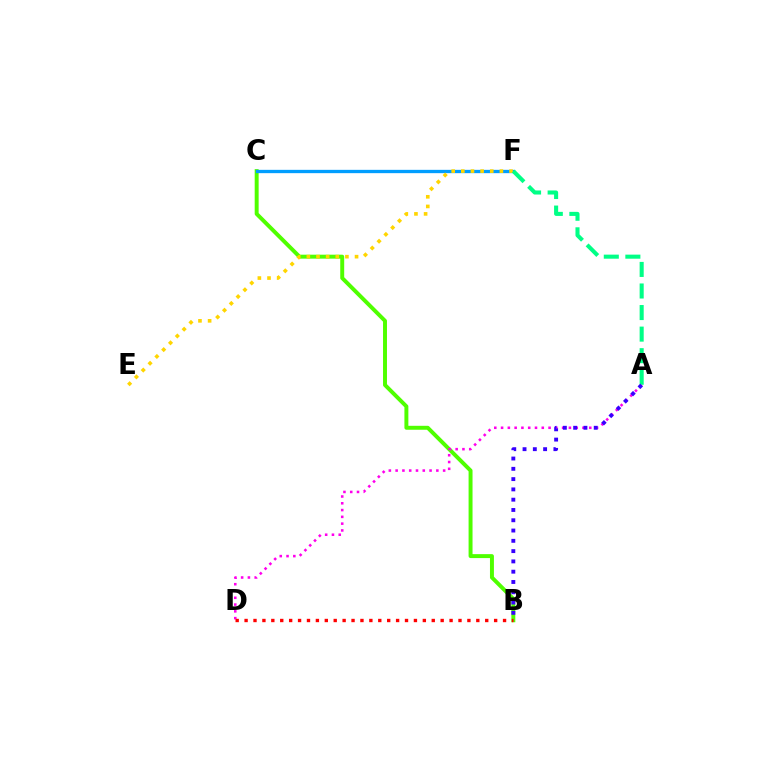{('B', 'C'): [{'color': '#4fff00', 'line_style': 'solid', 'thickness': 2.84}], ('A', 'D'): [{'color': '#ff00ed', 'line_style': 'dotted', 'thickness': 1.84}], ('C', 'F'): [{'color': '#009eff', 'line_style': 'solid', 'thickness': 2.39}], ('B', 'D'): [{'color': '#ff0000', 'line_style': 'dotted', 'thickness': 2.42}], ('E', 'F'): [{'color': '#ffd500', 'line_style': 'dotted', 'thickness': 2.62}], ('A', 'F'): [{'color': '#00ff86', 'line_style': 'dashed', 'thickness': 2.93}], ('A', 'B'): [{'color': '#3700ff', 'line_style': 'dotted', 'thickness': 2.79}]}